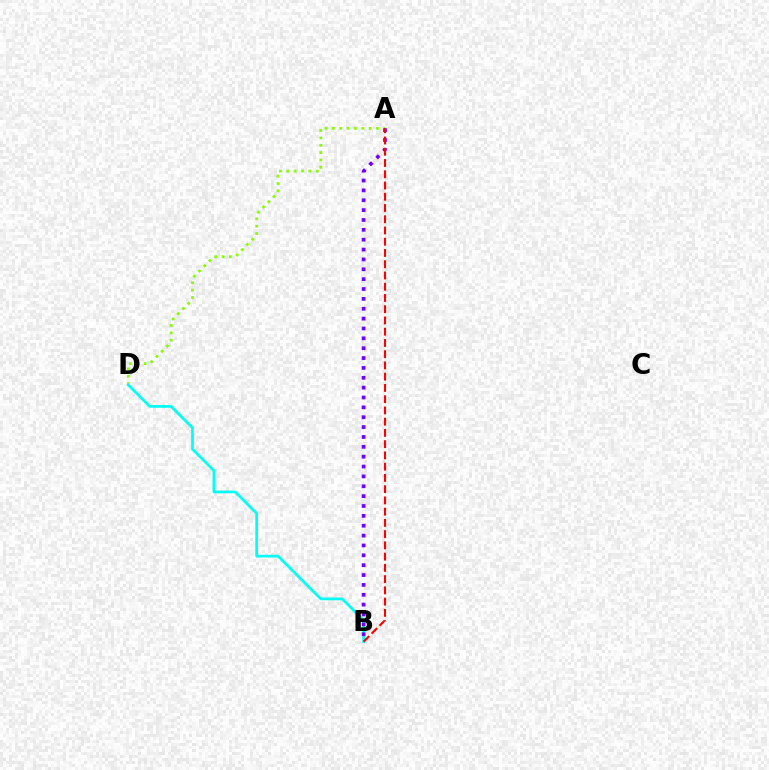{('A', 'D'): [{'color': '#84ff00', 'line_style': 'dotted', 'thickness': 2.0}], ('B', 'D'): [{'color': '#00fff6', 'line_style': 'solid', 'thickness': 1.97}], ('A', 'B'): [{'color': '#7200ff', 'line_style': 'dotted', 'thickness': 2.68}, {'color': '#ff0000', 'line_style': 'dashed', 'thickness': 1.53}]}